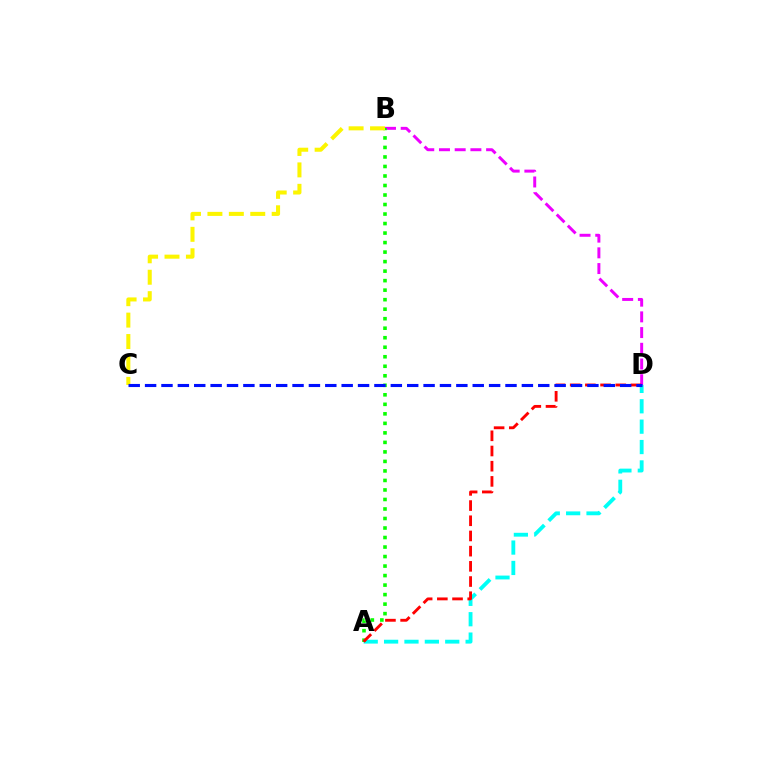{('A', 'D'): [{'color': '#00fff6', 'line_style': 'dashed', 'thickness': 2.77}, {'color': '#ff0000', 'line_style': 'dashed', 'thickness': 2.06}], ('B', 'D'): [{'color': '#ee00ff', 'line_style': 'dashed', 'thickness': 2.13}], ('A', 'B'): [{'color': '#08ff00', 'line_style': 'dotted', 'thickness': 2.58}], ('B', 'C'): [{'color': '#fcf500', 'line_style': 'dashed', 'thickness': 2.91}], ('C', 'D'): [{'color': '#0010ff', 'line_style': 'dashed', 'thickness': 2.23}]}